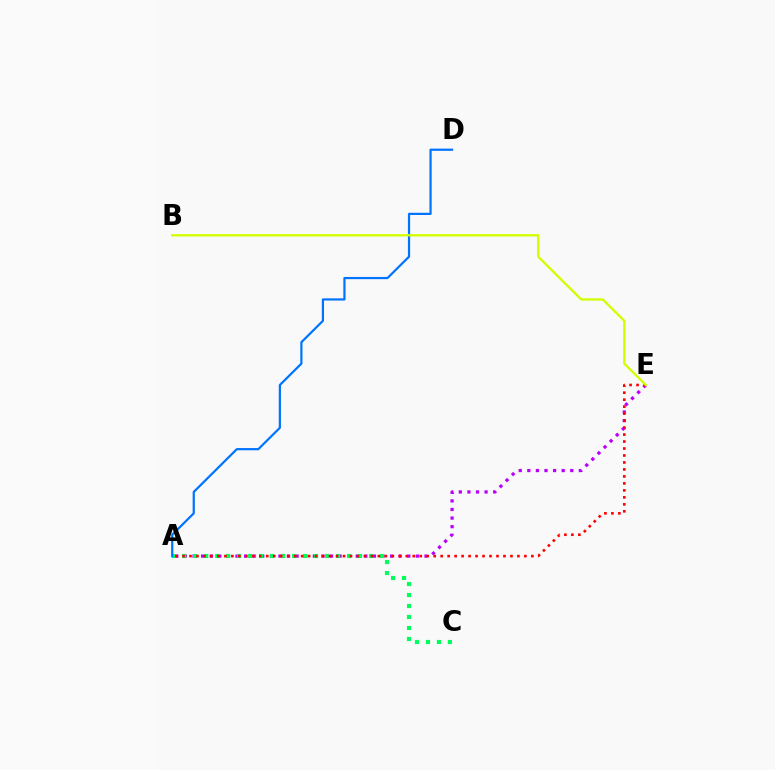{('A', 'E'): [{'color': '#b900ff', 'line_style': 'dotted', 'thickness': 2.33}, {'color': '#ff0000', 'line_style': 'dotted', 'thickness': 1.9}], ('A', 'C'): [{'color': '#00ff5c', 'line_style': 'dotted', 'thickness': 2.99}], ('A', 'D'): [{'color': '#0074ff', 'line_style': 'solid', 'thickness': 1.6}], ('B', 'E'): [{'color': '#d1ff00', 'line_style': 'solid', 'thickness': 1.67}]}